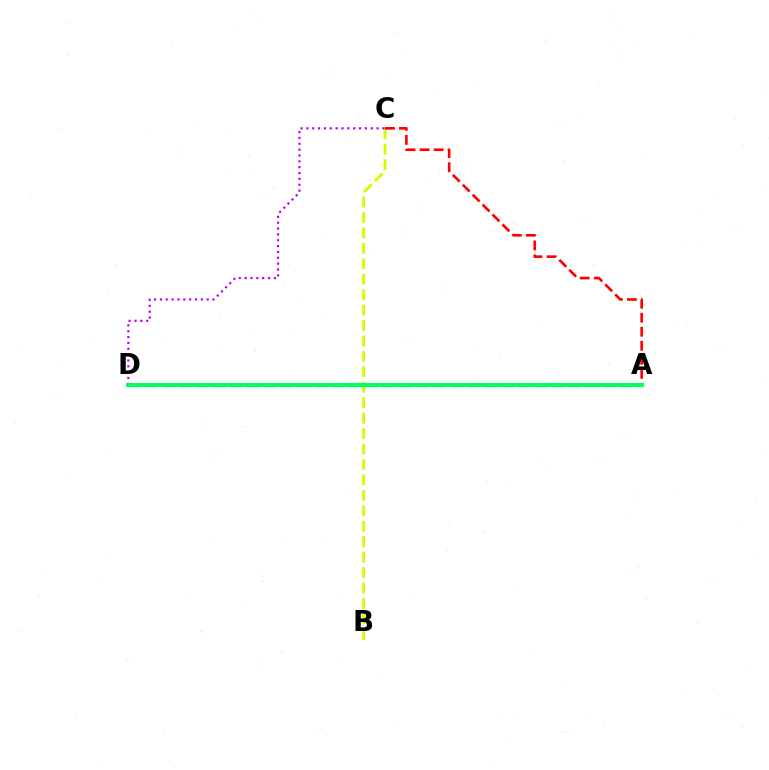{('B', 'C'): [{'color': '#d1ff00', 'line_style': 'dashed', 'thickness': 2.1}], ('A', 'D'): [{'color': '#0074ff', 'line_style': 'dashed', 'thickness': 2.3}, {'color': '#00ff5c', 'line_style': 'solid', 'thickness': 2.86}], ('A', 'C'): [{'color': '#ff0000', 'line_style': 'dashed', 'thickness': 1.9}], ('C', 'D'): [{'color': '#b900ff', 'line_style': 'dotted', 'thickness': 1.59}]}